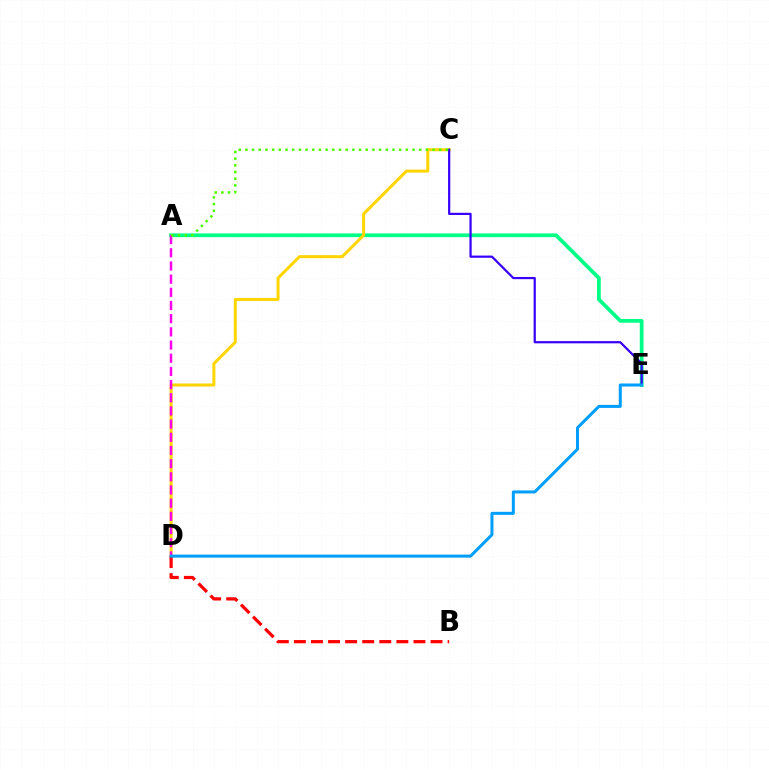{('A', 'E'): [{'color': '#00ff86', 'line_style': 'solid', 'thickness': 2.71}], ('C', 'D'): [{'color': '#ffd500', 'line_style': 'solid', 'thickness': 2.17}], ('B', 'D'): [{'color': '#ff0000', 'line_style': 'dashed', 'thickness': 2.32}], ('C', 'E'): [{'color': '#3700ff', 'line_style': 'solid', 'thickness': 1.59}], ('A', 'D'): [{'color': '#ff00ed', 'line_style': 'dashed', 'thickness': 1.79}], ('A', 'C'): [{'color': '#4fff00', 'line_style': 'dotted', 'thickness': 1.82}], ('D', 'E'): [{'color': '#009eff', 'line_style': 'solid', 'thickness': 2.17}]}